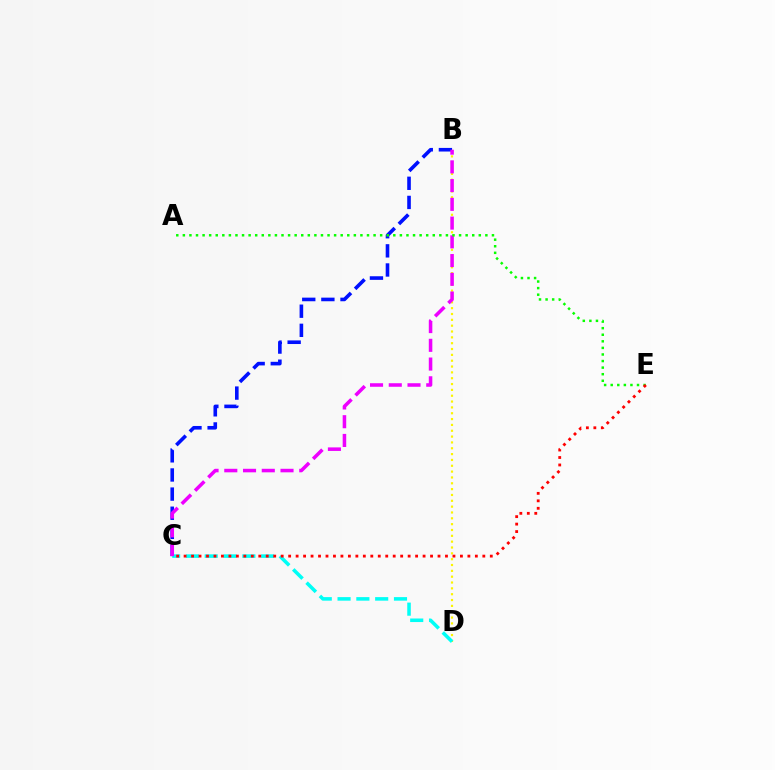{('B', 'D'): [{'color': '#fcf500', 'line_style': 'dotted', 'thickness': 1.59}], ('C', 'D'): [{'color': '#00fff6', 'line_style': 'dashed', 'thickness': 2.56}], ('B', 'C'): [{'color': '#0010ff', 'line_style': 'dashed', 'thickness': 2.6}, {'color': '#ee00ff', 'line_style': 'dashed', 'thickness': 2.55}], ('A', 'E'): [{'color': '#08ff00', 'line_style': 'dotted', 'thickness': 1.79}], ('C', 'E'): [{'color': '#ff0000', 'line_style': 'dotted', 'thickness': 2.03}]}